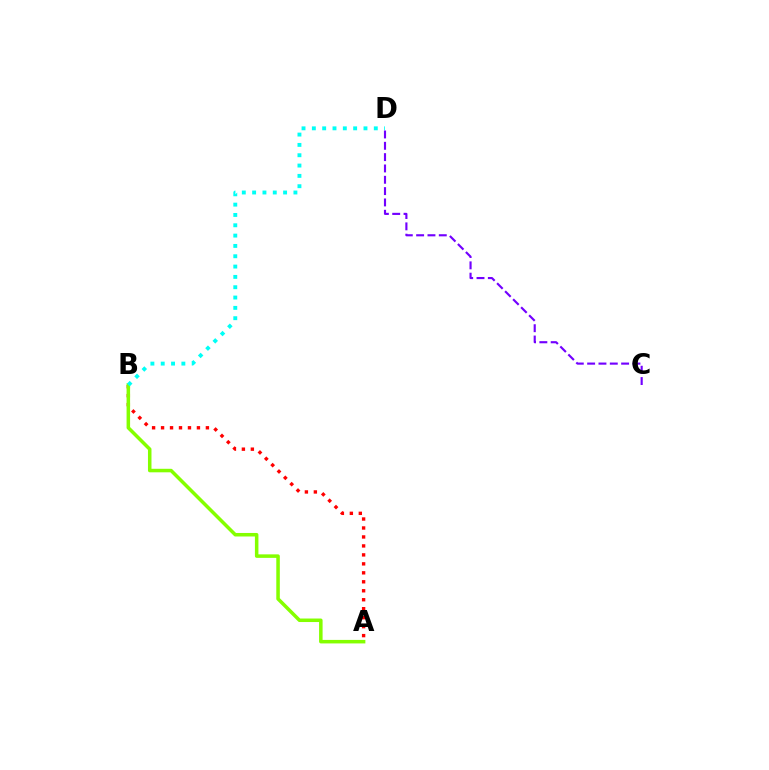{('A', 'B'): [{'color': '#ff0000', 'line_style': 'dotted', 'thickness': 2.44}, {'color': '#84ff00', 'line_style': 'solid', 'thickness': 2.53}], ('B', 'D'): [{'color': '#00fff6', 'line_style': 'dotted', 'thickness': 2.81}], ('C', 'D'): [{'color': '#7200ff', 'line_style': 'dashed', 'thickness': 1.54}]}